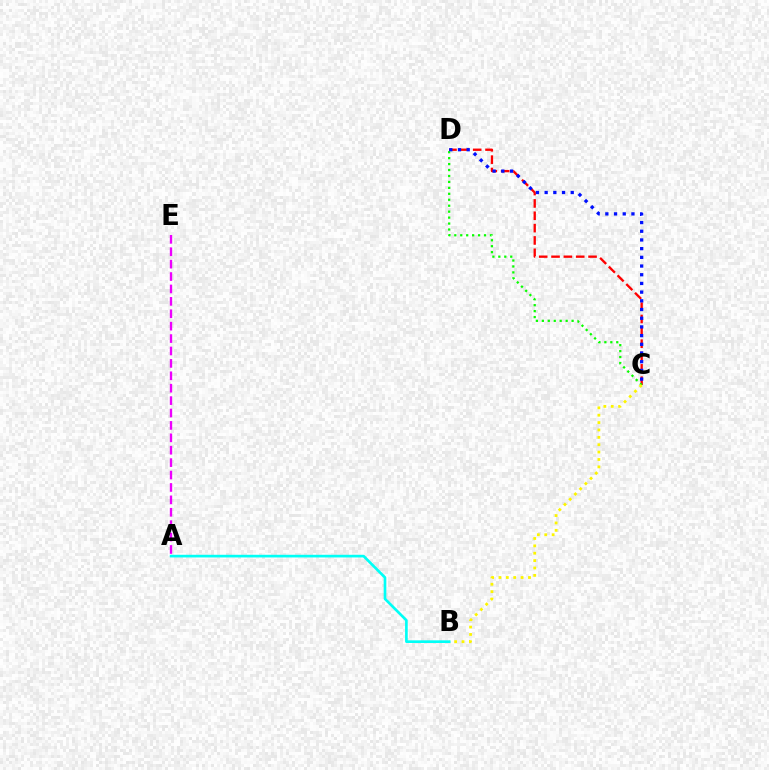{('A', 'E'): [{'color': '#ee00ff', 'line_style': 'dashed', 'thickness': 1.69}], ('C', 'D'): [{'color': '#ff0000', 'line_style': 'dashed', 'thickness': 1.68}, {'color': '#08ff00', 'line_style': 'dotted', 'thickness': 1.62}, {'color': '#0010ff', 'line_style': 'dotted', 'thickness': 2.36}], ('B', 'C'): [{'color': '#fcf500', 'line_style': 'dotted', 'thickness': 2.01}], ('A', 'B'): [{'color': '#00fff6', 'line_style': 'solid', 'thickness': 1.92}]}